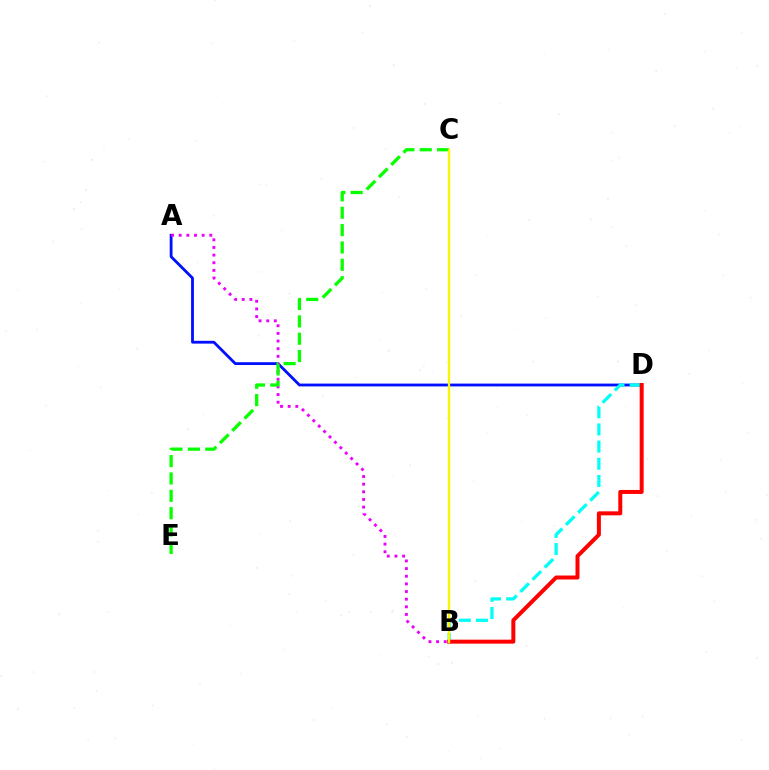{('A', 'D'): [{'color': '#0010ff', 'line_style': 'solid', 'thickness': 2.02}], ('B', 'D'): [{'color': '#00fff6', 'line_style': 'dashed', 'thickness': 2.33}, {'color': '#ff0000', 'line_style': 'solid', 'thickness': 2.87}], ('A', 'B'): [{'color': '#ee00ff', 'line_style': 'dotted', 'thickness': 2.08}], ('C', 'E'): [{'color': '#08ff00', 'line_style': 'dashed', 'thickness': 2.36}], ('B', 'C'): [{'color': '#fcf500', 'line_style': 'solid', 'thickness': 1.67}]}